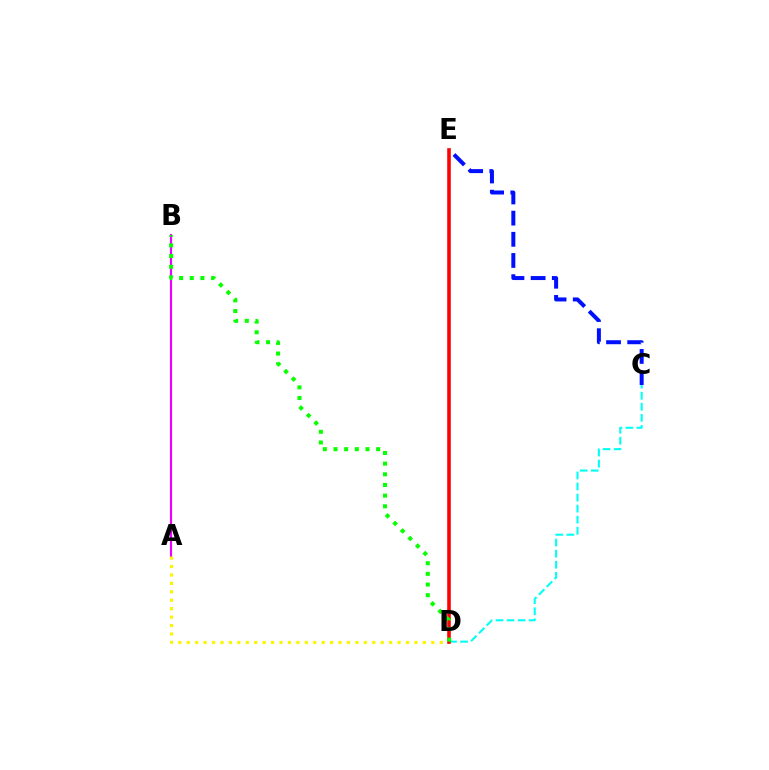{('C', 'E'): [{'color': '#0010ff', 'line_style': 'dashed', 'thickness': 2.88}], ('A', 'B'): [{'color': '#ee00ff', 'line_style': 'solid', 'thickness': 1.54}], ('A', 'D'): [{'color': '#fcf500', 'line_style': 'dotted', 'thickness': 2.29}], ('C', 'D'): [{'color': '#00fff6', 'line_style': 'dashed', 'thickness': 1.5}], ('D', 'E'): [{'color': '#ff0000', 'line_style': 'solid', 'thickness': 2.58}], ('B', 'D'): [{'color': '#08ff00', 'line_style': 'dotted', 'thickness': 2.9}]}